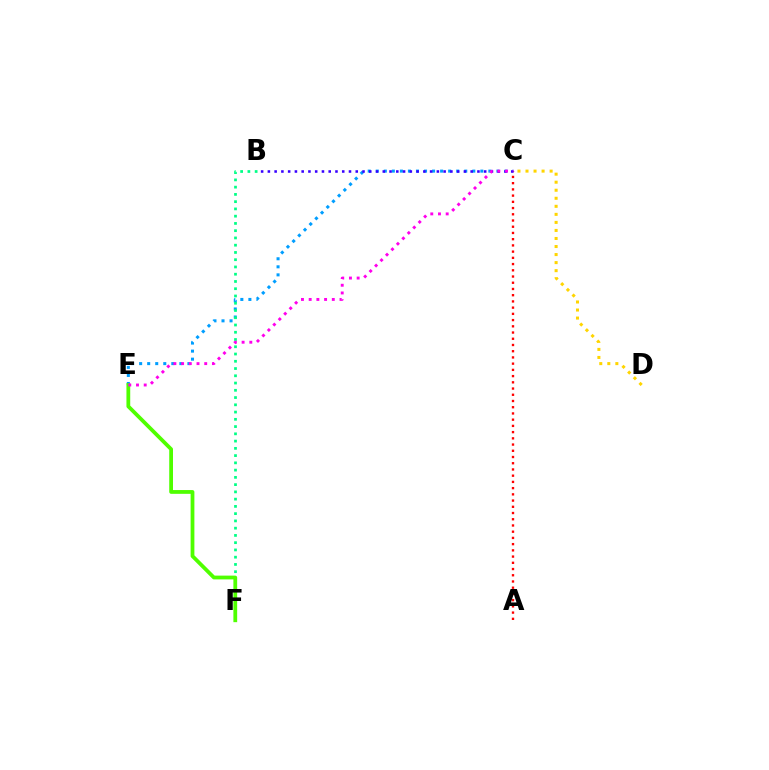{('C', 'D'): [{'color': '#ffd500', 'line_style': 'dotted', 'thickness': 2.18}], ('A', 'C'): [{'color': '#ff0000', 'line_style': 'dotted', 'thickness': 1.69}], ('C', 'E'): [{'color': '#009eff', 'line_style': 'dotted', 'thickness': 2.19}, {'color': '#ff00ed', 'line_style': 'dotted', 'thickness': 2.09}], ('B', 'F'): [{'color': '#00ff86', 'line_style': 'dotted', 'thickness': 1.97}], ('E', 'F'): [{'color': '#4fff00', 'line_style': 'solid', 'thickness': 2.72}], ('B', 'C'): [{'color': '#3700ff', 'line_style': 'dotted', 'thickness': 1.84}]}